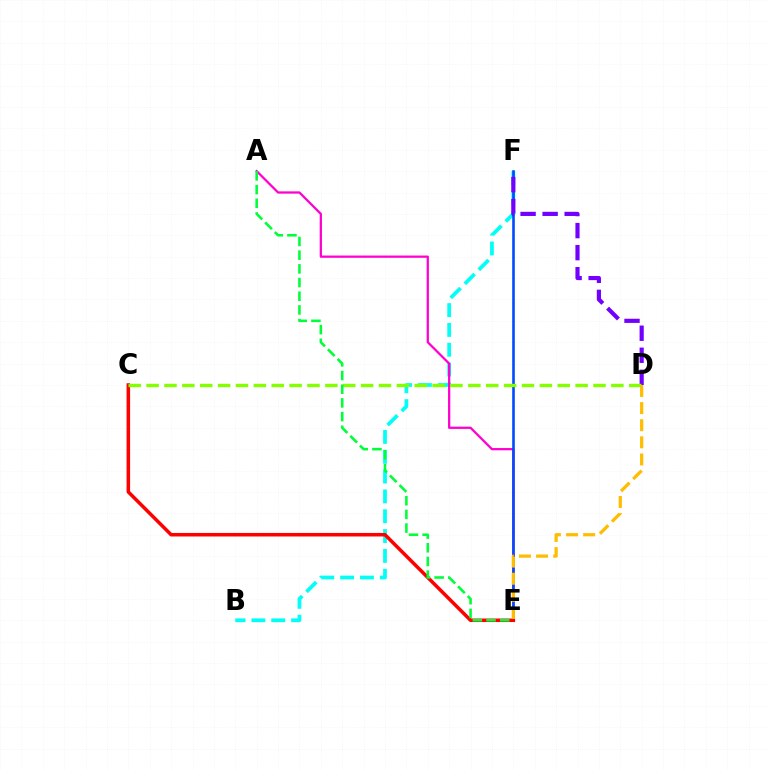{('B', 'F'): [{'color': '#00fff6', 'line_style': 'dashed', 'thickness': 2.69}], ('A', 'E'): [{'color': '#ff00cf', 'line_style': 'solid', 'thickness': 1.62}, {'color': '#00ff39', 'line_style': 'dashed', 'thickness': 1.86}], ('E', 'F'): [{'color': '#004bff', 'line_style': 'solid', 'thickness': 1.89}], ('D', 'F'): [{'color': '#7200ff', 'line_style': 'dashed', 'thickness': 2.99}], ('C', 'E'): [{'color': '#ff0000', 'line_style': 'solid', 'thickness': 2.53}], ('C', 'D'): [{'color': '#84ff00', 'line_style': 'dashed', 'thickness': 2.43}], ('D', 'E'): [{'color': '#ffbd00', 'line_style': 'dashed', 'thickness': 2.33}]}